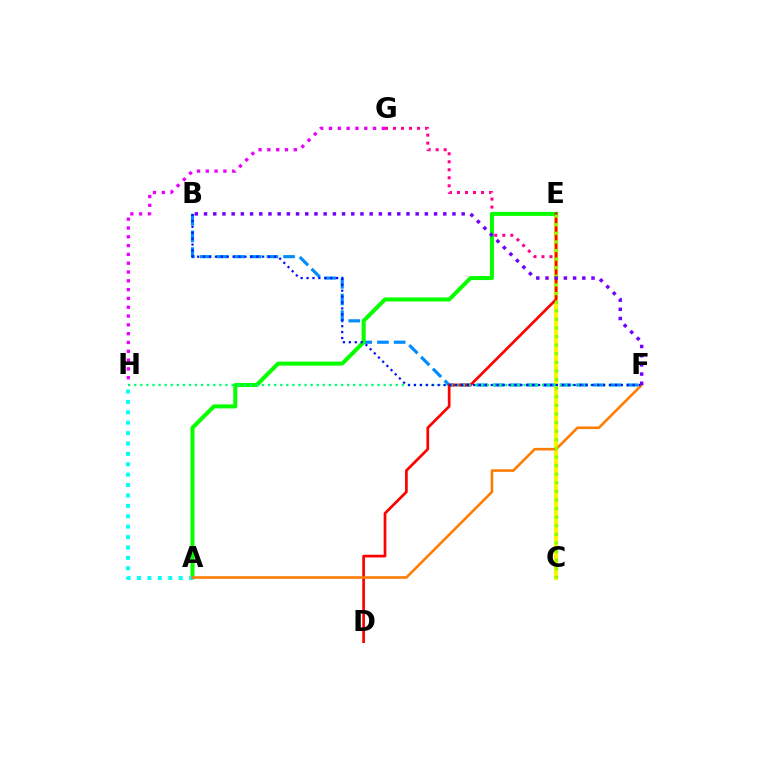{('C', 'G'): [{'color': '#ff0094', 'line_style': 'dotted', 'thickness': 2.18}], ('C', 'E'): [{'color': '#fcf500', 'line_style': 'solid', 'thickness': 2.97}, {'color': '#84ff00', 'line_style': 'dotted', 'thickness': 2.34}], ('B', 'F'): [{'color': '#008cff', 'line_style': 'dashed', 'thickness': 2.27}, {'color': '#0010ff', 'line_style': 'dotted', 'thickness': 1.61}, {'color': '#7200ff', 'line_style': 'dotted', 'thickness': 2.5}], ('A', 'E'): [{'color': '#08ff00', 'line_style': 'solid', 'thickness': 2.9}], ('D', 'E'): [{'color': '#ff0000', 'line_style': 'solid', 'thickness': 1.95}], ('F', 'H'): [{'color': '#00ff74', 'line_style': 'dotted', 'thickness': 1.65}], ('A', 'H'): [{'color': '#00fff6', 'line_style': 'dotted', 'thickness': 2.83}], ('A', 'F'): [{'color': '#ff7c00', 'line_style': 'solid', 'thickness': 1.87}], ('G', 'H'): [{'color': '#ee00ff', 'line_style': 'dotted', 'thickness': 2.39}]}